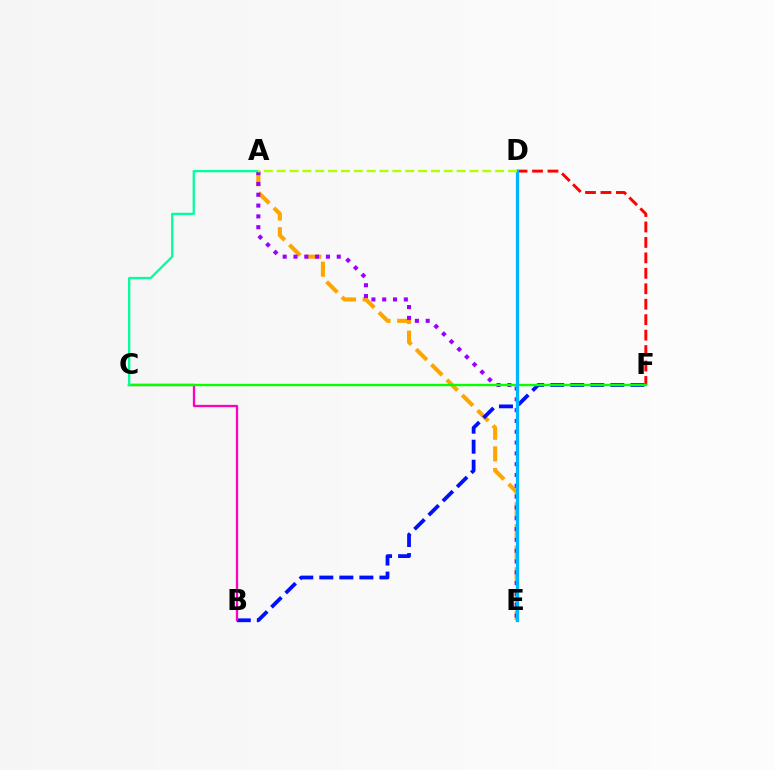{('A', 'E'): [{'color': '#ffa500', 'line_style': 'dashed', 'thickness': 2.94}, {'color': '#9b00ff', 'line_style': 'dotted', 'thickness': 2.94}], ('D', 'F'): [{'color': '#ff0000', 'line_style': 'dashed', 'thickness': 2.1}], ('B', 'F'): [{'color': '#0010ff', 'line_style': 'dashed', 'thickness': 2.72}], ('B', 'C'): [{'color': '#ff00bd', 'line_style': 'solid', 'thickness': 1.65}], ('C', 'F'): [{'color': '#08ff00', 'line_style': 'solid', 'thickness': 1.73}], ('A', 'C'): [{'color': '#00ff9d', 'line_style': 'solid', 'thickness': 1.65}], ('D', 'E'): [{'color': '#00b5ff', 'line_style': 'solid', 'thickness': 2.33}], ('A', 'D'): [{'color': '#b3ff00', 'line_style': 'dashed', 'thickness': 1.75}]}